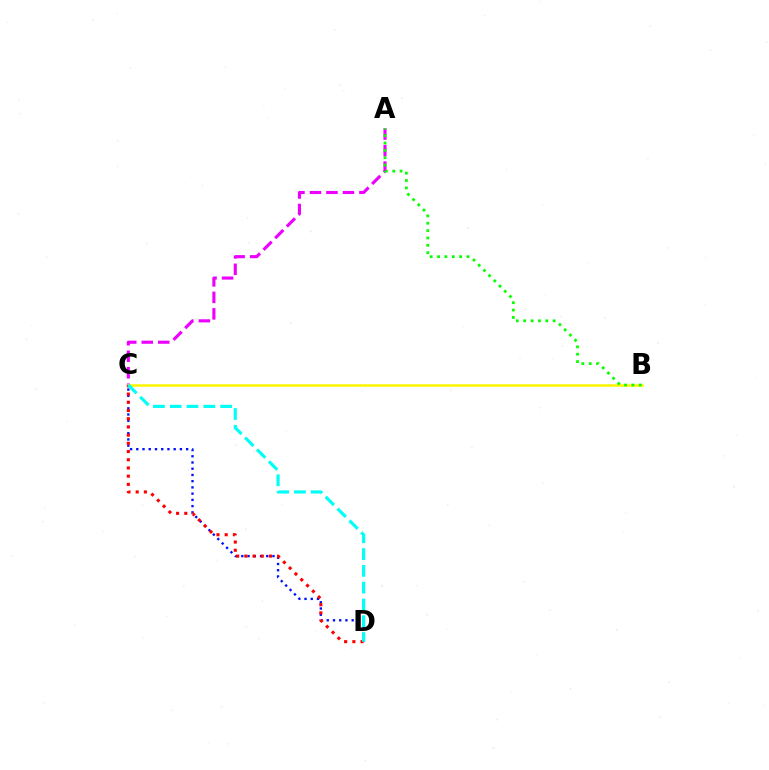{('A', 'C'): [{'color': '#ee00ff', 'line_style': 'dashed', 'thickness': 2.24}], ('B', 'C'): [{'color': '#fcf500', 'line_style': 'solid', 'thickness': 1.85}], ('C', 'D'): [{'color': '#0010ff', 'line_style': 'dotted', 'thickness': 1.69}, {'color': '#ff0000', 'line_style': 'dotted', 'thickness': 2.23}, {'color': '#00fff6', 'line_style': 'dashed', 'thickness': 2.28}], ('A', 'B'): [{'color': '#08ff00', 'line_style': 'dotted', 'thickness': 2.0}]}